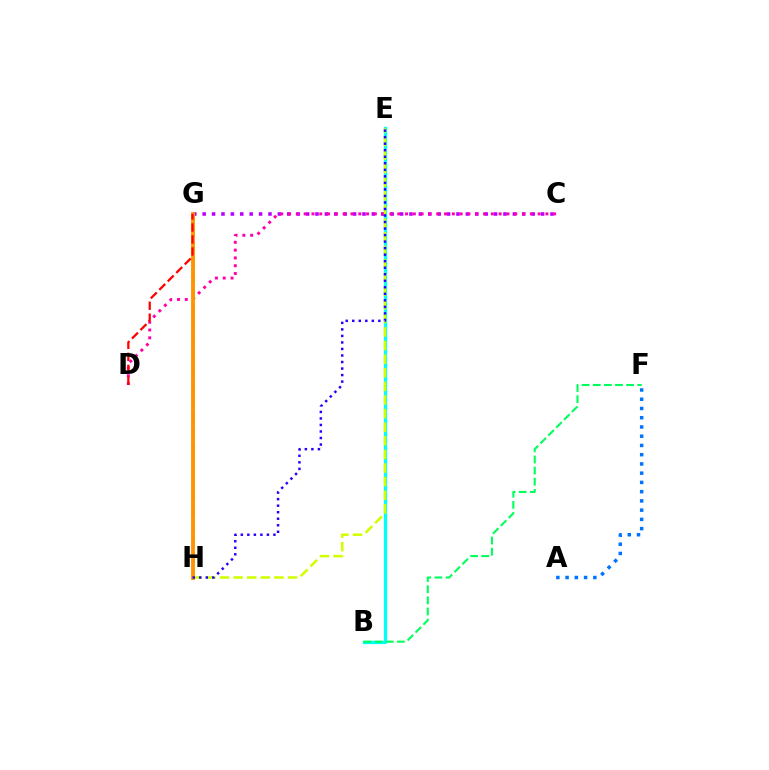{('C', 'G'): [{'color': '#b900ff', 'line_style': 'dotted', 'thickness': 2.55}], ('B', 'E'): [{'color': '#00fff6', 'line_style': 'solid', 'thickness': 2.36}], ('B', 'F'): [{'color': '#00ff5c', 'line_style': 'dashed', 'thickness': 1.51}], ('C', 'D'): [{'color': '#ff00ac', 'line_style': 'dotted', 'thickness': 2.12}], ('G', 'H'): [{'color': '#3dff00', 'line_style': 'dashed', 'thickness': 2.11}, {'color': '#ff9400', 'line_style': 'solid', 'thickness': 2.77}], ('E', 'H'): [{'color': '#d1ff00', 'line_style': 'dashed', 'thickness': 1.85}, {'color': '#2500ff', 'line_style': 'dotted', 'thickness': 1.77}], ('A', 'F'): [{'color': '#0074ff', 'line_style': 'dotted', 'thickness': 2.51}], ('D', 'G'): [{'color': '#ff0000', 'line_style': 'dashed', 'thickness': 1.63}]}